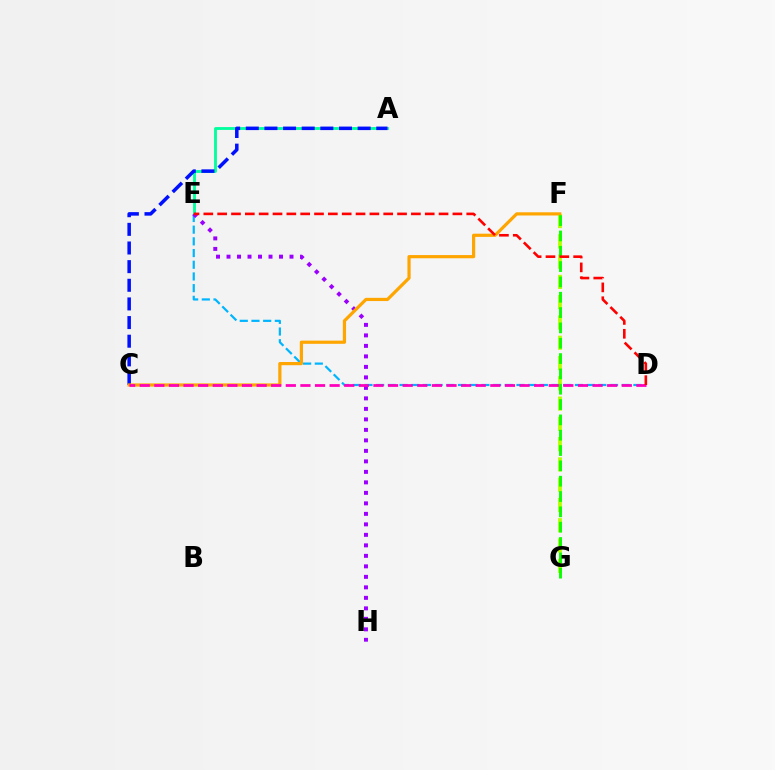{('A', 'E'): [{'color': '#00ff9d', 'line_style': 'solid', 'thickness': 2.04}], ('D', 'E'): [{'color': '#00b5ff', 'line_style': 'dashed', 'thickness': 1.59}, {'color': '#ff0000', 'line_style': 'dashed', 'thickness': 1.88}], ('A', 'C'): [{'color': '#0010ff', 'line_style': 'dashed', 'thickness': 2.53}], ('F', 'G'): [{'color': '#b3ff00', 'line_style': 'dashed', 'thickness': 2.75}, {'color': '#08ff00', 'line_style': 'dashed', 'thickness': 2.08}], ('E', 'H'): [{'color': '#9b00ff', 'line_style': 'dotted', 'thickness': 2.85}], ('C', 'F'): [{'color': '#ffa500', 'line_style': 'solid', 'thickness': 2.3}], ('C', 'D'): [{'color': '#ff00bd', 'line_style': 'dashed', 'thickness': 1.98}]}